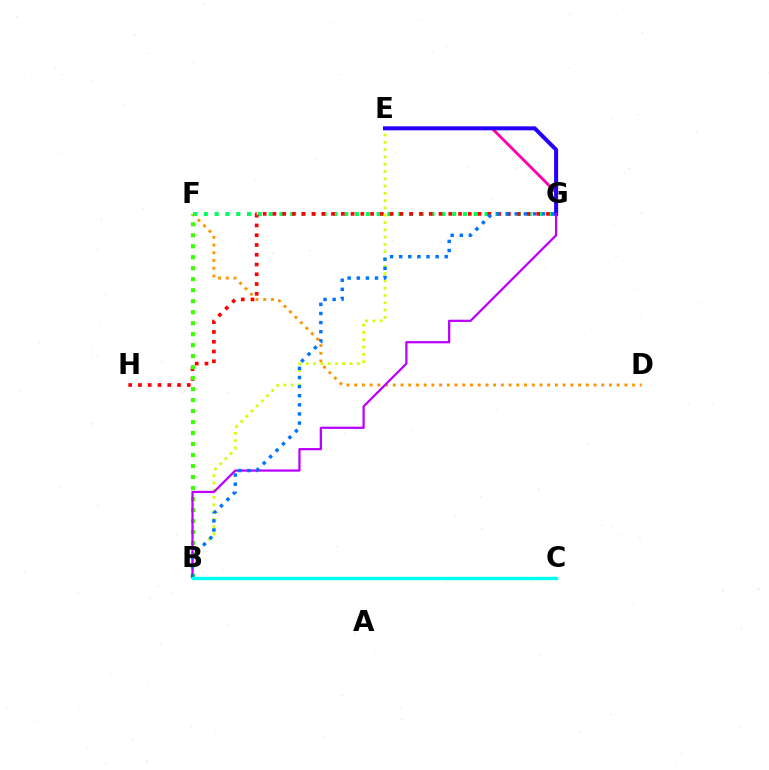{('E', 'G'): [{'color': '#ff00ac', 'line_style': 'solid', 'thickness': 2.06}, {'color': '#2500ff', 'line_style': 'solid', 'thickness': 2.88}], ('D', 'F'): [{'color': '#ff9400', 'line_style': 'dotted', 'thickness': 2.1}], ('F', 'G'): [{'color': '#00ff5c', 'line_style': 'dotted', 'thickness': 2.93}], ('G', 'H'): [{'color': '#ff0000', 'line_style': 'dotted', 'thickness': 2.65}], ('B', 'E'): [{'color': '#d1ff00', 'line_style': 'dotted', 'thickness': 1.98}], ('B', 'F'): [{'color': '#3dff00', 'line_style': 'dotted', 'thickness': 2.99}], ('B', 'G'): [{'color': '#b900ff', 'line_style': 'solid', 'thickness': 1.62}, {'color': '#0074ff', 'line_style': 'dotted', 'thickness': 2.48}], ('B', 'C'): [{'color': '#00fff6', 'line_style': 'solid', 'thickness': 2.42}]}